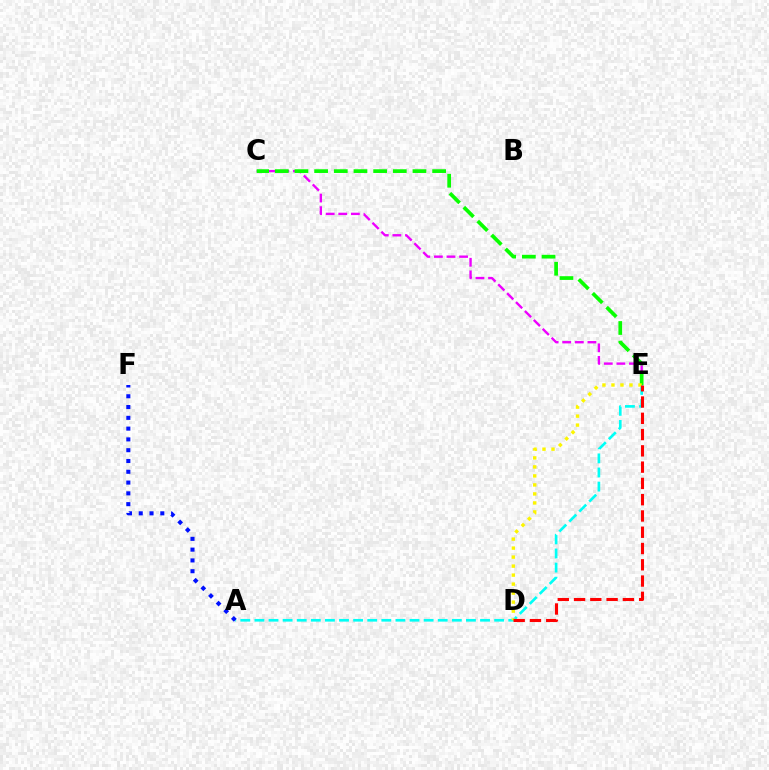{('C', 'E'): [{'color': '#ee00ff', 'line_style': 'dashed', 'thickness': 1.71}, {'color': '#08ff00', 'line_style': 'dashed', 'thickness': 2.67}], ('A', 'E'): [{'color': '#00fff6', 'line_style': 'dashed', 'thickness': 1.92}], ('D', 'E'): [{'color': '#fcf500', 'line_style': 'dotted', 'thickness': 2.45}, {'color': '#ff0000', 'line_style': 'dashed', 'thickness': 2.21}], ('A', 'F'): [{'color': '#0010ff', 'line_style': 'dotted', 'thickness': 2.93}]}